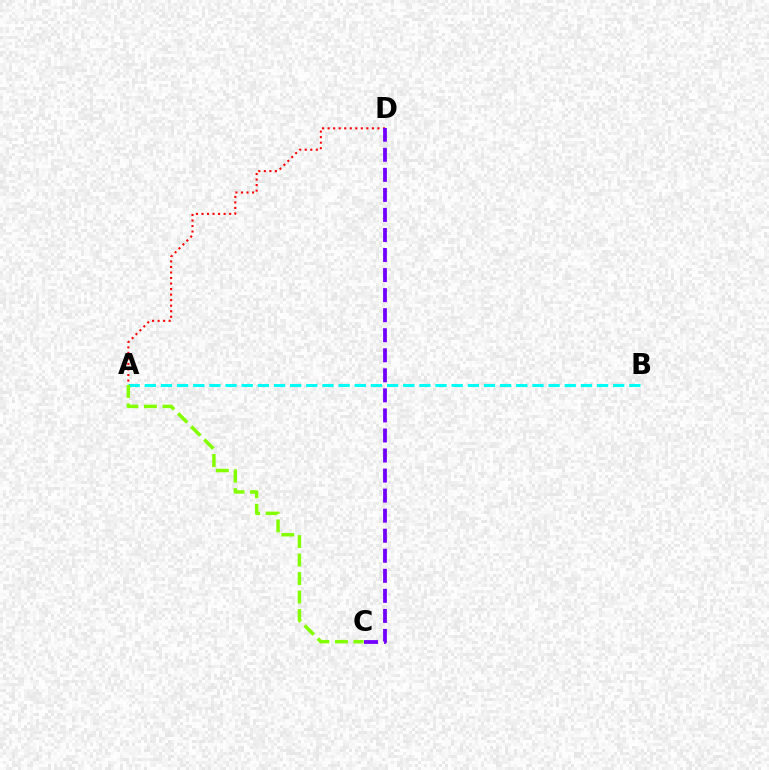{('A', 'D'): [{'color': '#ff0000', 'line_style': 'dotted', 'thickness': 1.5}], ('C', 'D'): [{'color': '#7200ff', 'line_style': 'dashed', 'thickness': 2.72}], ('A', 'B'): [{'color': '#00fff6', 'line_style': 'dashed', 'thickness': 2.19}], ('A', 'C'): [{'color': '#84ff00', 'line_style': 'dashed', 'thickness': 2.51}]}